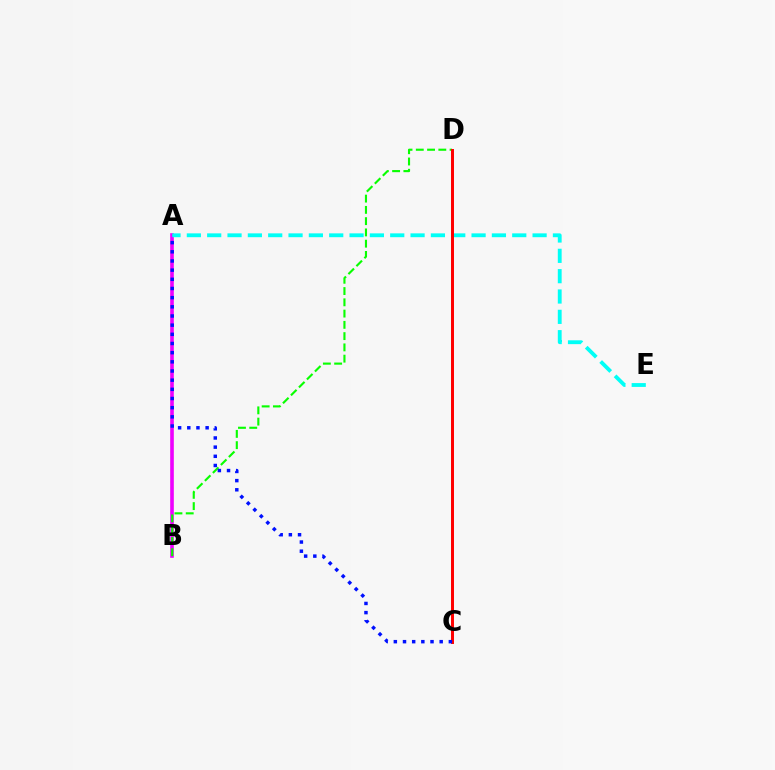{('A', 'B'): [{'color': '#fcf500', 'line_style': 'dotted', 'thickness': 1.65}, {'color': '#ee00ff', 'line_style': 'solid', 'thickness': 2.6}], ('B', 'D'): [{'color': '#08ff00', 'line_style': 'dashed', 'thickness': 1.53}], ('A', 'E'): [{'color': '#00fff6', 'line_style': 'dashed', 'thickness': 2.76}], ('C', 'D'): [{'color': '#ff0000', 'line_style': 'solid', 'thickness': 2.14}], ('A', 'C'): [{'color': '#0010ff', 'line_style': 'dotted', 'thickness': 2.49}]}